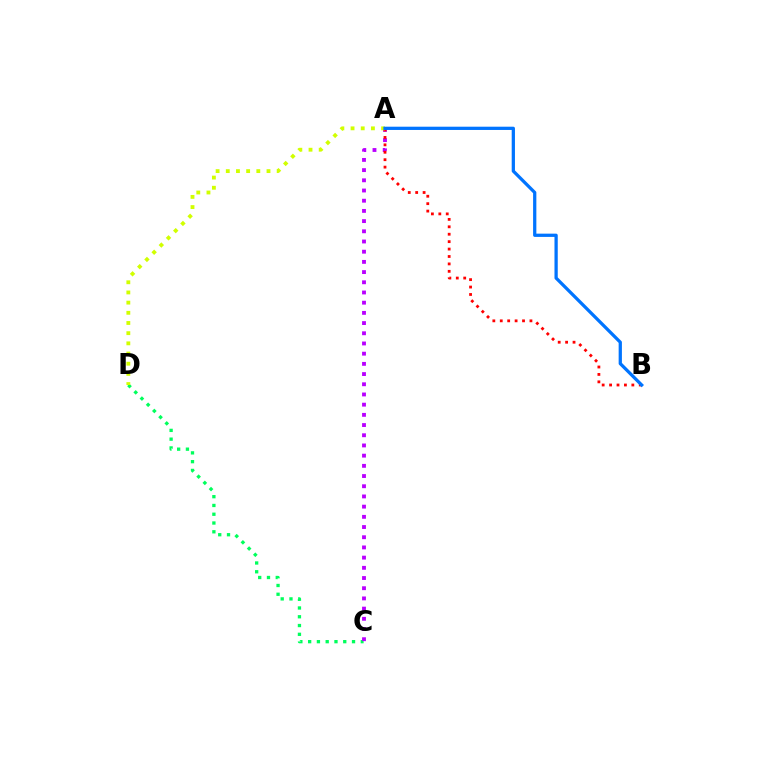{('C', 'D'): [{'color': '#00ff5c', 'line_style': 'dotted', 'thickness': 2.38}], ('A', 'C'): [{'color': '#b900ff', 'line_style': 'dotted', 'thickness': 2.77}], ('A', 'B'): [{'color': '#ff0000', 'line_style': 'dotted', 'thickness': 2.02}, {'color': '#0074ff', 'line_style': 'solid', 'thickness': 2.35}], ('A', 'D'): [{'color': '#d1ff00', 'line_style': 'dotted', 'thickness': 2.77}]}